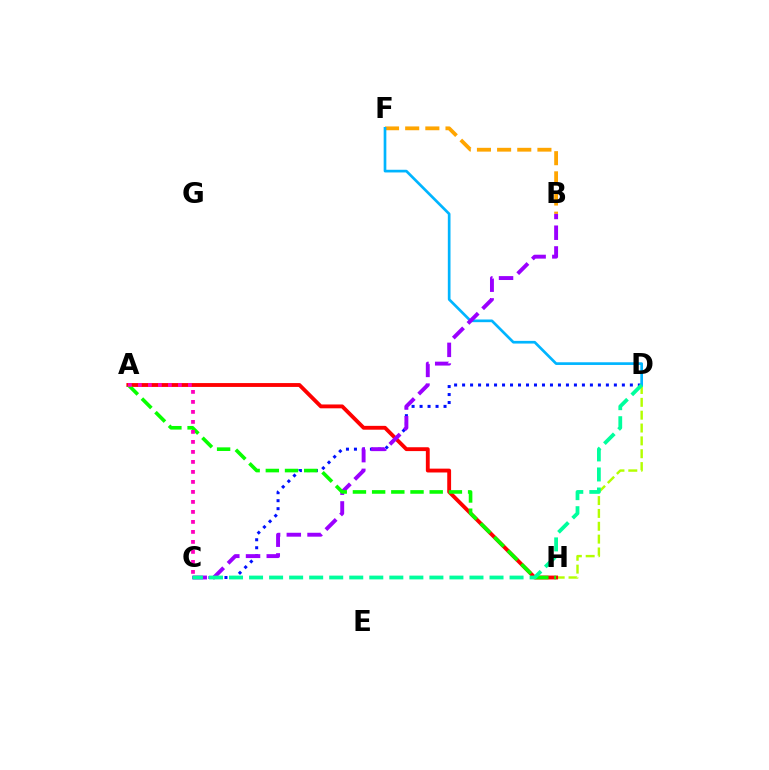{('C', 'D'): [{'color': '#0010ff', 'line_style': 'dotted', 'thickness': 2.17}, {'color': '#00ff9d', 'line_style': 'dashed', 'thickness': 2.72}], ('D', 'H'): [{'color': '#b3ff00', 'line_style': 'dashed', 'thickness': 1.75}], ('B', 'F'): [{'color': '#ffa500', 'line_style': 'dashed', 'thickness': 2.74}], ('A', 'H'): [{'color': '#ff0000', 'line_style': 'solid', 'thickness': 2.77}, {'color': '#08ff00', 'line_style': 'dashed', 'thickness': 2.61}], ('D', 'F'): [{'color': '#00b5ff', 'line_style': 'solid', 'thickness': 1.93}], ('B', 'C'): [{'color': '#9b00ff', 'line_style': 'dashed', 'thickness': 2.82}], ('A', 'C'): [{'color': '#ff00bd', 'line_style': 'dotted', 'thickness': 2.72}]}